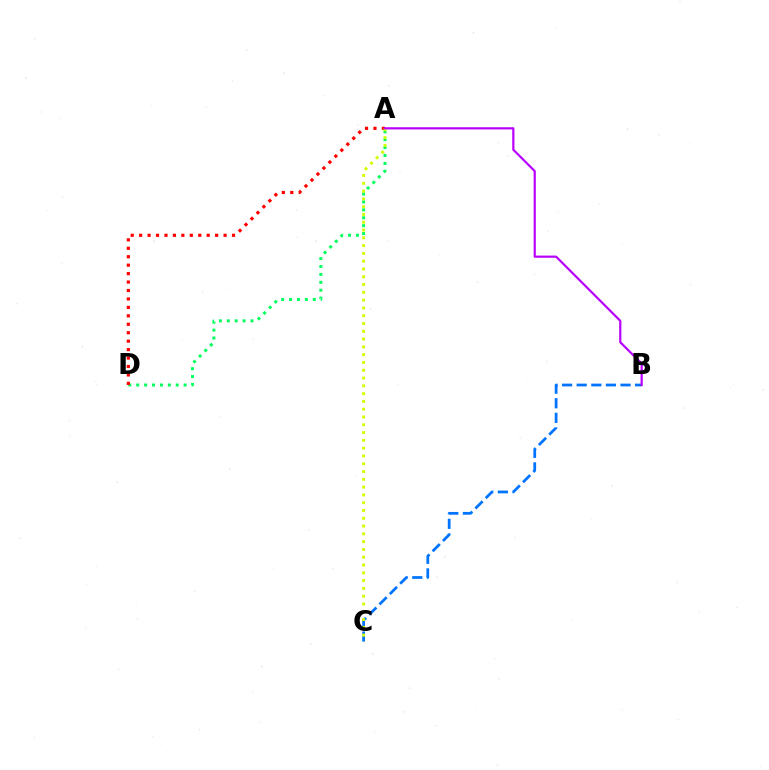{('B', 'C'): [{'color': '#0074ff', 'line_style': 'dashed', 'thickness': 1.98}], ('A', 'D'): [{'color': '#00ff5c', 'line_style': 'dotted', 'thickness': 2.15}, {'color': '#ff0000', 'line_style': 'dotted', 'thickness': 2.29}], ('A', 'C'): [{'color': '#d1ff00', 'line_style': 'dotted', 'thickness': 2.12}], ('A', 'B'): [{'color': '#b900ff', 'line_style': 'solid', 'thickness': 1.58}]}